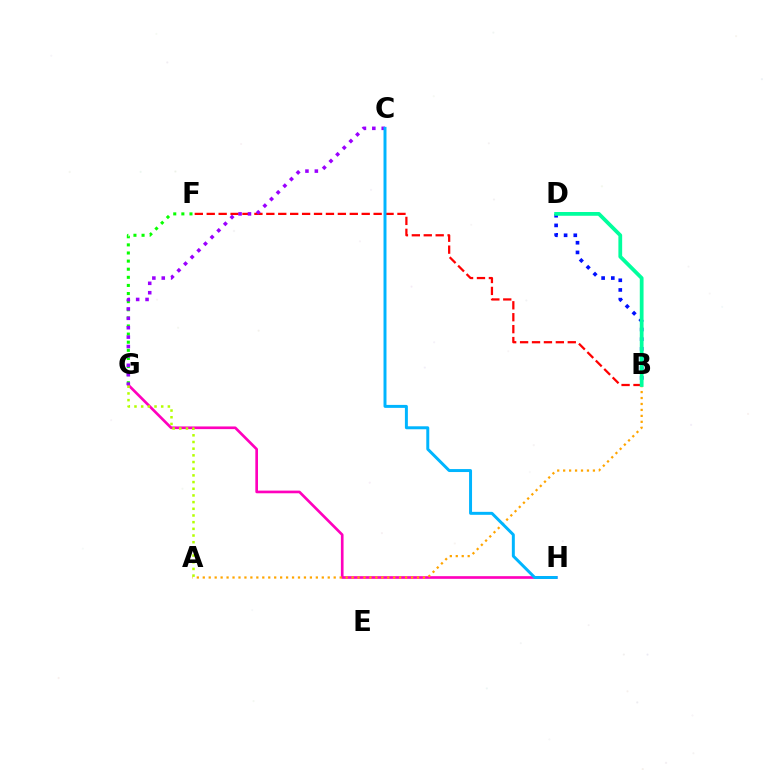{('G', 'H'): [{'color': '#ff00bd', 'line_style': 'solid', 'thickness': 1.92}], ('B', 'D'): [{'color': '#0010ff', 'line_style': 'dotted', 'thickness': 2.63}, {'color': '#00ff9d', 'line_style': 'solid', 'thickness': 2.71}], ('F', 'G'): [{'color': '#08ff00', 'line_style': 'dotted', 'thickness': 2.2}], ('B', 'F'): [{'color': '#ff0000', 'line_style': 'dashed', 'thickness': 1.62}], ('A', 'B'): [{'color': '#ffa500', 'line_style': 'dotted', 'thickness': 1.62}], ('C', 'G'): [{'color': '#9b00ff', 'line_style': 'dotted', 'thickness': 2.55}], ('A', 'G'): [{'color': '#b3ff00', 'line_style': 'dotted', 'thickness': 1.81}], ('C', 'H'): [{'color': '#00b5ff', 'line_style': 'solid', 'thickness': 2.14}]}